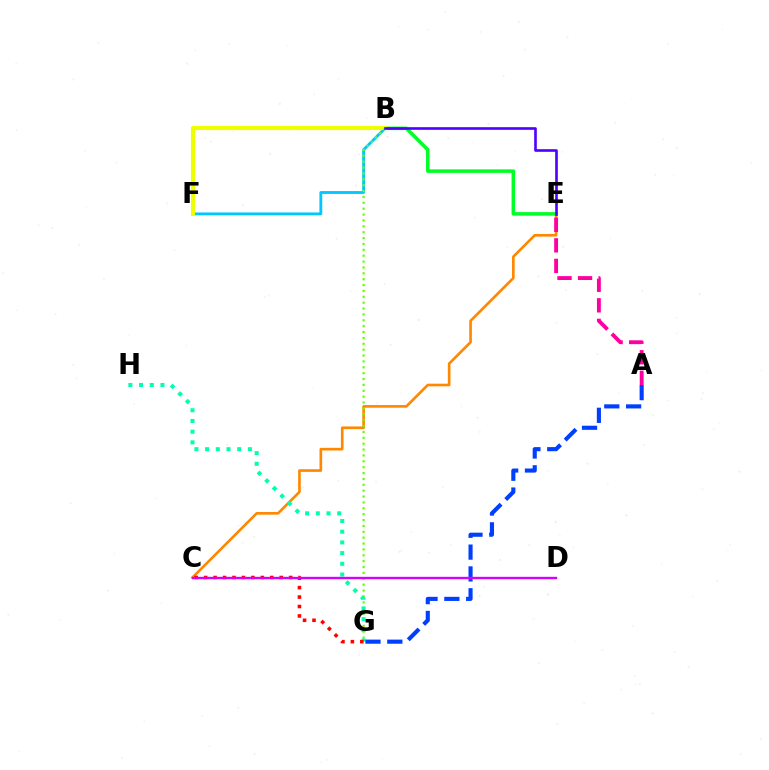{('C', 'E'): [{'color': '#ff8800', 'line_style': 'solid', 'thickness': 1.91}], ('B', 'E'): [{'color': '#00ff27', 'line_style': 'solid', 'thickness': 2.54}, {'color': '#4f00ff', 'line_style': 'solid', 'thickness': 1.9}], ('B', 'F'): [{'color': '#00c7ff', 'line_style': 'solid', 'thickness': 2.05}, {'color': '#eeff00', 'line_style': 'solid', 'thickness': 2.99}], ('A', 'E'): [{'color': '#ff00a0', 'line_style': 'dashed', 'thickness': 2.79}], ('B', 'G'): [{'color': '#66ff00', 'line_style': 'dotted', 'thickness': 1.6}], ('G', 'H'): [{'color': '#00ffaf', 'line_style': 'dotted', 'thickness': 2.91}], ('C', 'G'): [{'color': '#ff0000', 'line_style': 'dotted', 'thickness': 2.57}], ('A', 'G'): [{'color': '#003fff', 'line_style': 'dashed', 'thickness': 2.96}], ('C', 'D'): [{'color': '#d600ff', 'line_style': 'solid', 'thickness': 1.7}]}